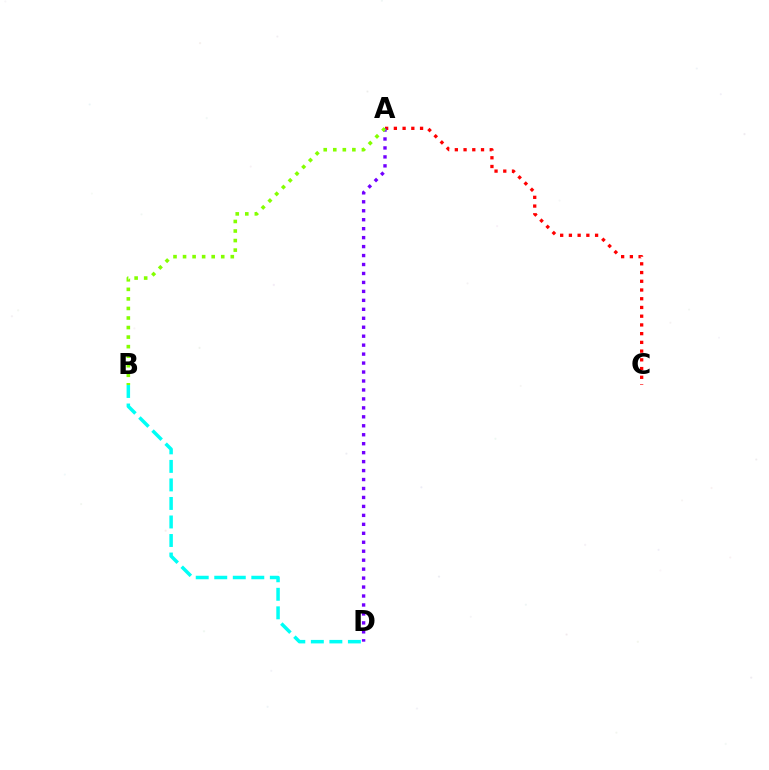{('A', 'C'): [{'color': '#ff0000', 'line_style': 'dotted', 'thickness': 2.37}], ('A', 'D'): [{'color': '#7200ff', 'line_style': 'dotted', 'thickness': 2.43}], ('A', 'B'): [{'color': '#84ff00', 'line_style': 'dotted', 'thickness': 2.59}], ('B', 'D'): [{'color': '#00fff6', 'line_style': 'dashed', 'thickness': 2.52}]}